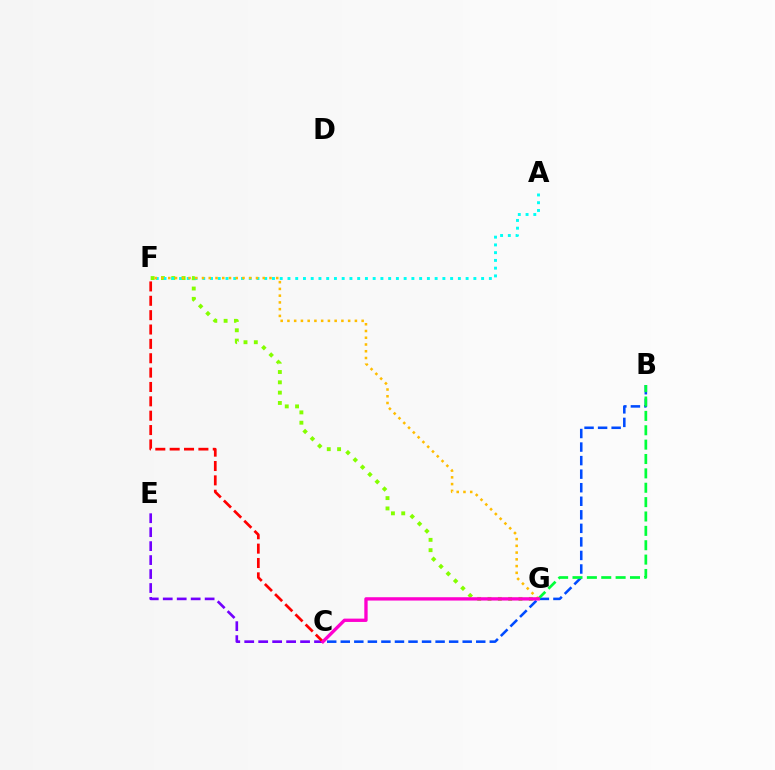{('F', 'G'): [{'color': '#84ff00', 'line_style': 'dotted', 'thickness': 2.8}, {'color': '#ffbd00', 'line_style': 'dotted', 'thickness': 1.83}], ('A', 'F'): [{'color': '#00fff6', 'line_style': 'dotted', 'thickness': 2.1}], ('C', 'E'): [{'color': '#7200ff', 'line_style': 'dashed', 'thickness': 1.9}], ('B', 'C'): [{'color': '#004bff', 'line_style': 'dashed', 'thickness': 1.84}], ('B', 'G'): [{'color': '#00ff39', 'line_style': 'dashed', 'thickness': 1.95}], ('C', 'F'): [{'color': '#ff0000', 'line_style': 'dashed', 'thickness': 1.95}], ('C', 'G'): [{'color': '#ff00cf', 'line_style': 'solid', 'thickness': 2.4}]}